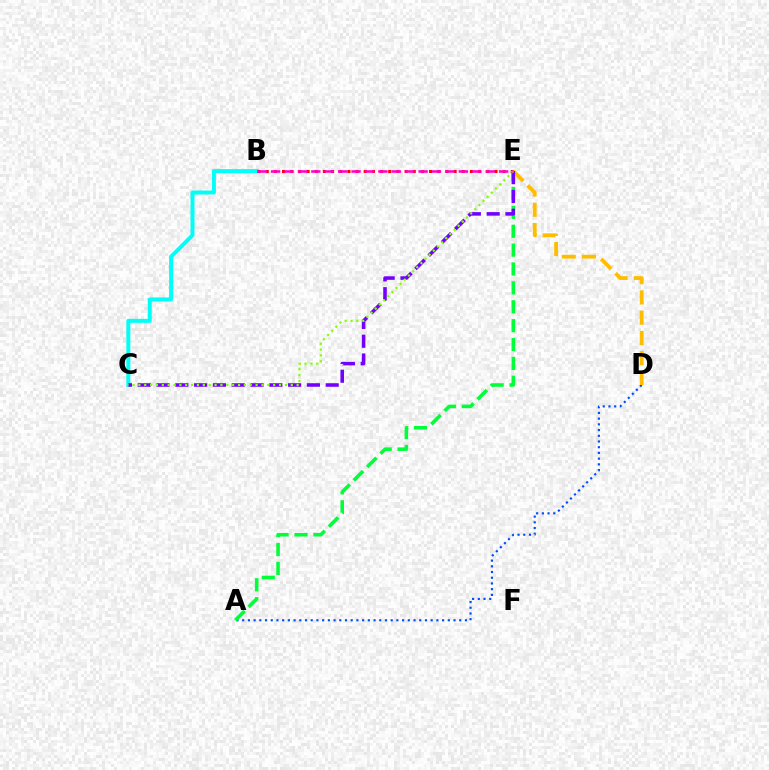{('A', 'D'): [{'color': '#004bff', 'line_style': 'dotted', 'thickness': 1.55}], ('A', 'E'): [{'color': '#00ff39', 'line_style': 'dashed', 'thickness': 2.56}], ('B', 'C'): [{'color': '#00fff6', 'line_style': 'solid', 'thickness': 2.87}], ('D', 'E'): [{'color': '#ffbd00', 'line_style': 'dashed', 'thickness': 2.75}], ('B', 'E'): [{'color': '#ff0000', 'line_style': 'dotted', 'thickness': 2.22}, {'color': '#ff00cf', 'line_style': 'dashed', 'thickness': 1.82}], ('C', 'E'): [{'color': '#7200ff', 'line_style': 'dashed', 'thickness': 2.55}, {'color': '#84ff00', 'line_style': 'dotted', 'thickness': 1.59}]}